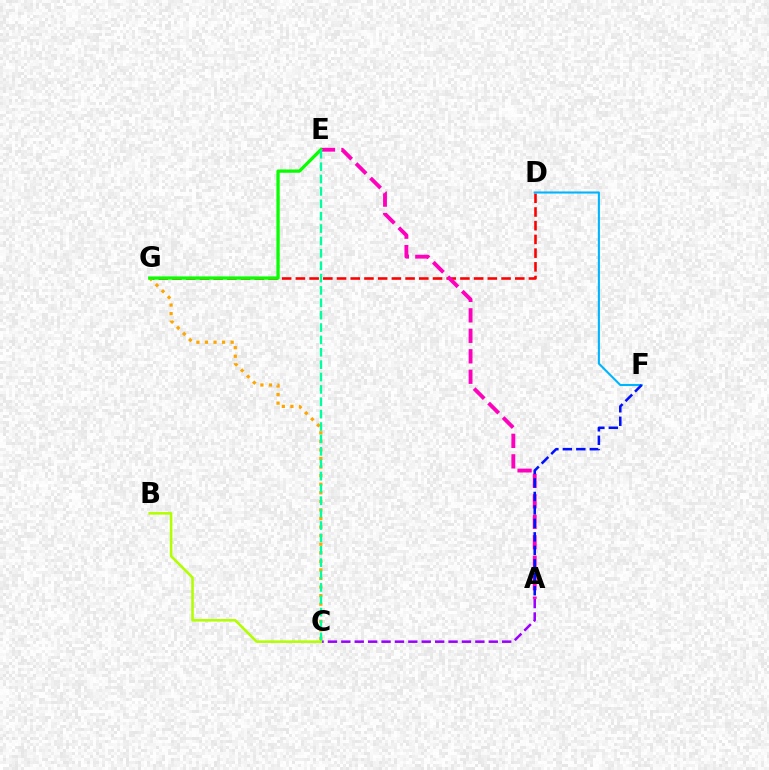{('A', 'C'): [{'color': '#9b00ff', 'line_style': 'dashed', 'thickness': 1.82}], ('D', 'G'): [{'color': '#ff0000', 'line_style': 'dashed', 'thickness': 1.86}], ('D', 'F'): [{'color': '#00b5ff', 'line_style': 'solid', 'thickness': 1.5}], ('C', 'G'): [{'color': '#ffa500', 'line_style': 'dotted', 'thickness': 2.33}], ('A', 'E'): [{'color': '#ff00bd', 'line_style': 'dashed', 'thickness': 2.78}], ('A', 'F'): [{'color': '#0010ff', 'line_style': 'dashed', 'thickness': 1.83}], ('E', 'G'): [{'color': '#08ff00', 'line_style': 'solid', 'thickness': 2.36}], ('C', 'E'): [{'color': '#00ff9d', 'line_style': 'dashed', 'thickness': 1.68}], ('B', 'C'): [{'color': '#b3ff00', 'line_style': 'solid', 'thickness': 1.84}]}